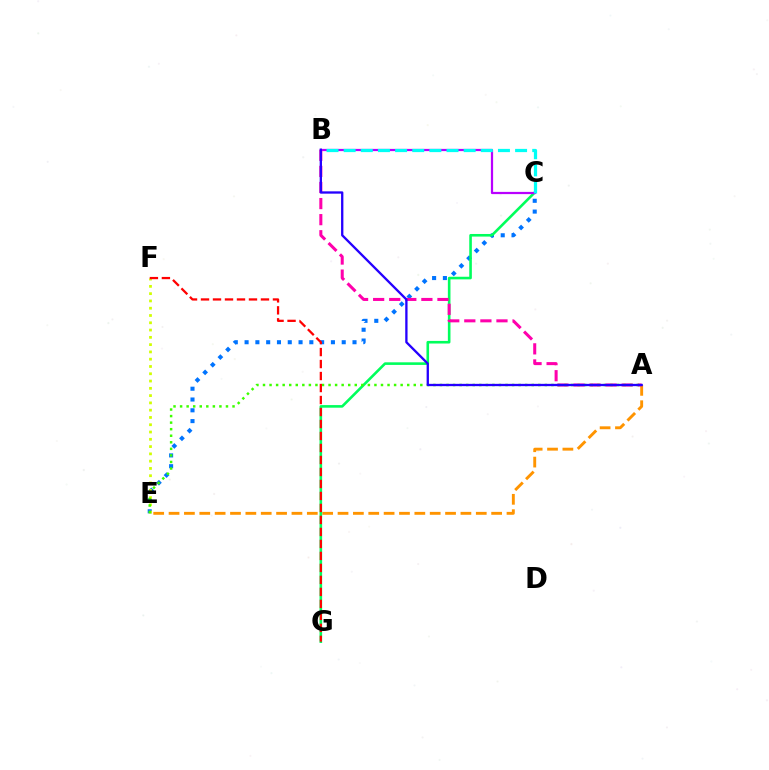{('C', 'E'): [{'color': '#0074ff', 'line_style': 'dotted', 'thickness': 2.93}], ('A', 'E'): [{'color': '#ff9400', 'line_style': 'dashed', 'thickness': 2.09}, {'color': '#3dff00', 'line_style': 'dotted', 'thickness': 1.78}], ('C', 'G'): [{'color': '#00ff5c', 'line_style': 'solid', 'thickness': 1.87}], ('A', 'B'): [{'color': '#ff00ac', 'line_style': 'dashed', 'thickness': 2.18}, {'color': '#2500ff', 'line_style': 'solid', 'thickness': 1.67}], ('E', 'F'): [{'color': '#d1ff00', 'line_style': 'dotted', 'thickness': 1.98}], ('B', 'C'): [{'color': '#b900ff', 'line_style': 'solid', 'thickness': 1.6}, {'color': '#00fff6', 'line_style': 'dashed', 'thickness': 2.33}], ('F', 'G'): [{'color': '#ff0000', 'line_style': 'dashed', 'thickness': 1.63}]}